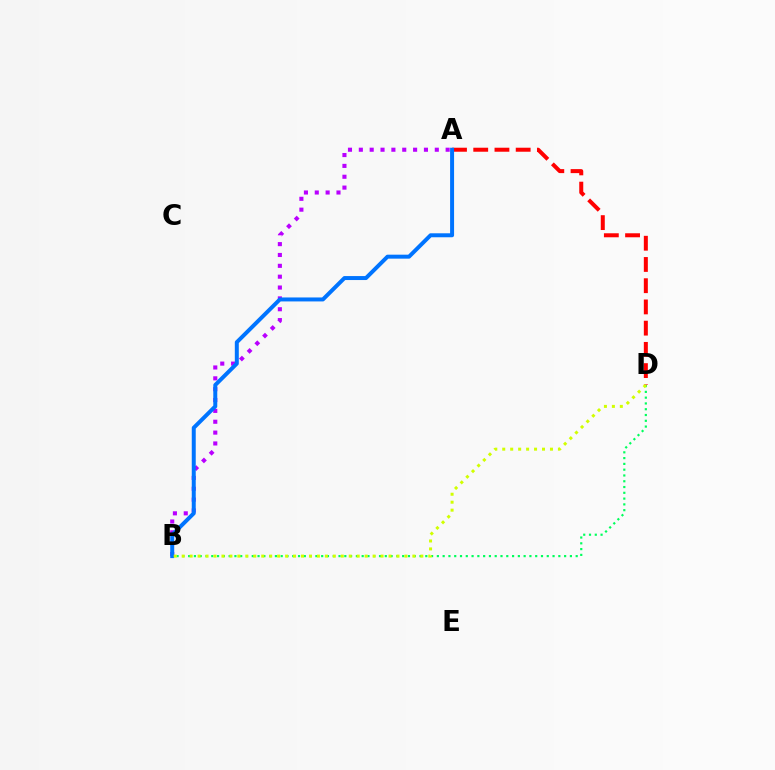{('A', 'D'): [{'color': '#ff0000', 'line_style': 'dashed', 'thickness': 2.88}], ('A', 'B'): [{'color': '#b900ff', 'line_style': 'dotted', 'thickness': 2.95}, {'color': '#0074ff', 'line_style': 'solid', 'thickness': 2.86}], ('B', 'D'): [{'color': '#00ff5c', 'line_style': 'dotted', 'thickness': 1.57}, {'color': '#d1ff00', 'line_style': 'dotted', 'thickness': 2.16}]}